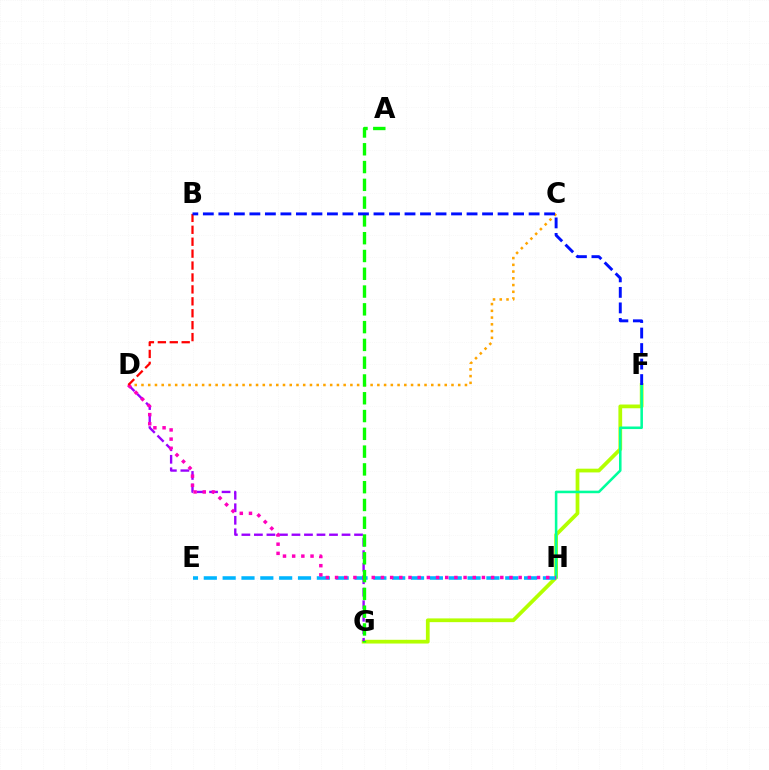{('F', 'G'): [{'color': '#b3ff00', 'line_style': 'solid', 'thickness': 2.69}], ('C', 'D'): [{'color': '#ffa500', 'line_style': 'dotted', 'thickness': 1.83}], ('E', 'H'): [{'color': '#00b5ff', 'line_style': 'dashed', 'thickness': 2.56}], ('D', 'G'): [{'color': '#9b00ff', 'line_style': 'dashed', 'thickness': 1.7}], ('F', 'H'): [{'color': '#00ff9d', 'line_style': 'solid', 'thickness': 1.84}], ('D', 'H'): [{'color': '#ff00bd', 'line_style': 'dotted', 'thickness': 2.49}], ('B', 'D'): [{'color': '#ff0000', 'line_style': 'dashed', 'thickness': 1.62}], ('A', 'G'): [{'color': '#08ff00', 'line_style': 'dashed', 'thickness': 2.42}], ('B', 'F'): [{'color': '#0010ff', 'line_style': 'dashed', 'thickness': 2.11}]}